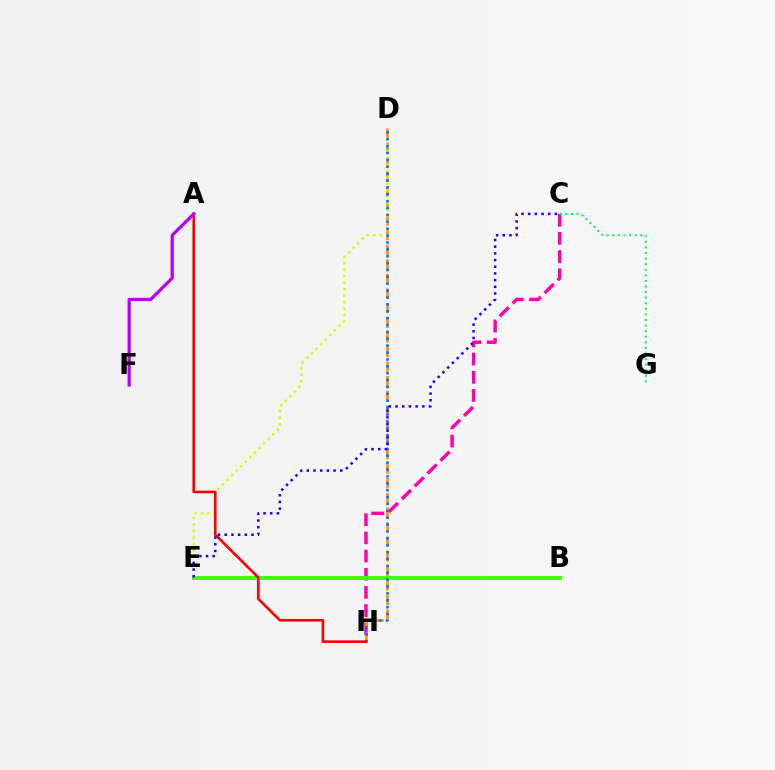{('C', 'H'): [{'color': '#ff00ac', 'line_style': 'dashed', 'thickness': 2.47}], ('B', 'E'): [{'color': '#00fff6', 'line_style': 'dashed', 'thickness': 1.52}, {'color': '#3dff00', 'line_style': 'solid', 'thickness': 2.79}], ('D', 'H'): [{'color': '#ff9400', 'line_style': 'dashed', 'thickness': 1.98}, {'color': '#0074ff', 'line_style': 'dotted', 'thickness': 1.87}], ('D', 'E'): [{'color': '#d1ff00', 'line_style': 'dotted', 'thickness': 1.76}], ('A', 'H'): [{'color': '#ff0000', 'line_style': 'solid', 'thickness': 1.89}], ('C', 'E'): [{'color': '#2500ff', 'line_style': 'dotted', 'thickness': 1.82}], ('C', 'G'): [{'color': '#00ff5c', 'line_style': 'dotted', 'thickness': 1.52}], ('A', 'F'): [{'color': '#b900ff', 'line_style': 'solid', 'thickness': 2.35}]}